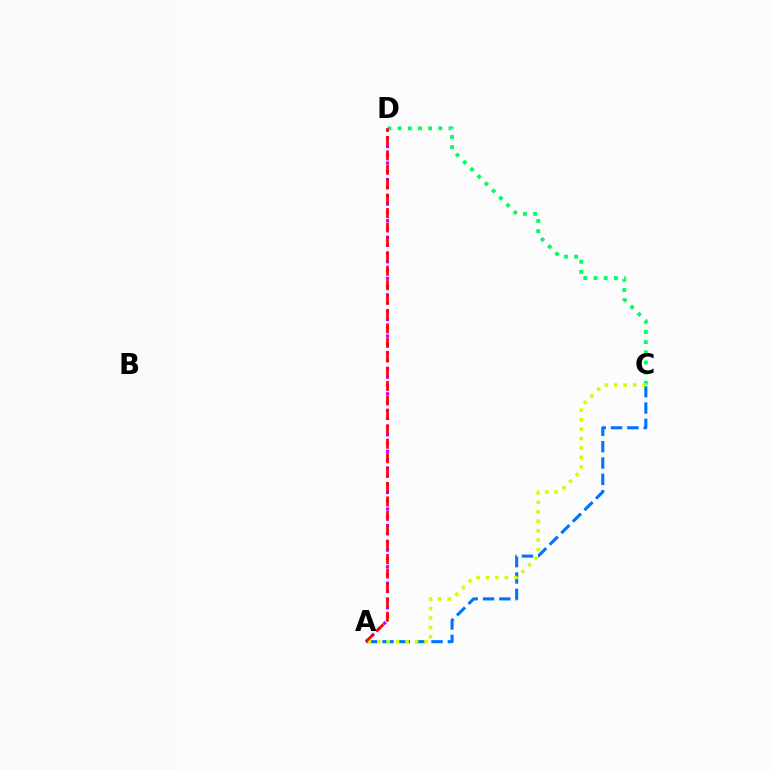{('A', 'D'): [{'color': '#b900ff', 'line_style': 'dotted', 'thickness': 2.24}, {'color': '#ff0000', 'line_style': 'dashed', 'thickness': 1.96}], ('A', 'C'): [{'color': '#0074ff', 'line_style': 'dashed', 'thickness': 2.22}, {'color': '#d1ff00', 'line_style': 'dotted', 'thickness': 2.56}], ('C', 'D'): [{'color': '#00ff5c', 'line_style': 'dotted', 'thickness': 2.77}]}